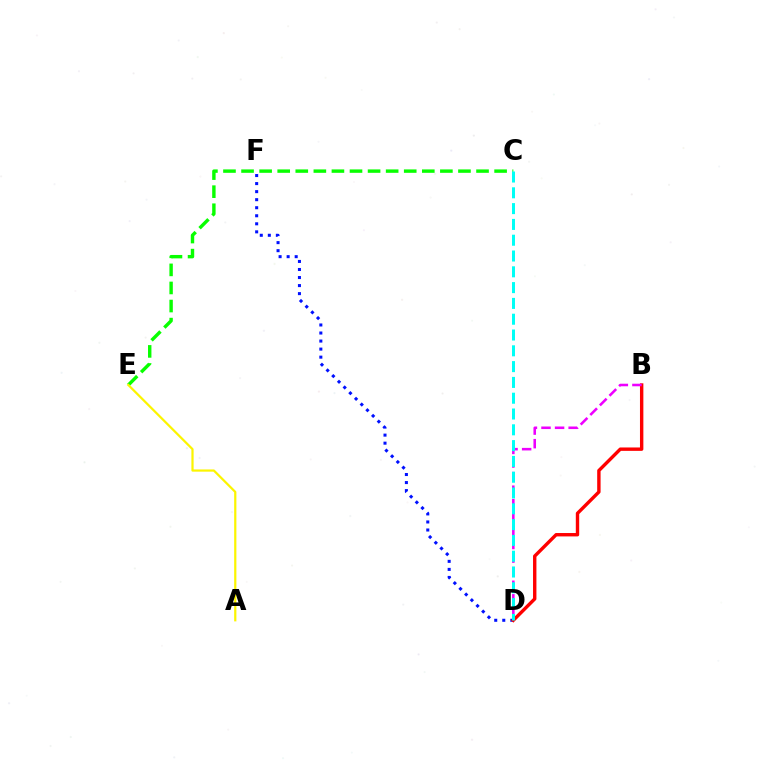{('D', 'F'): [{'color': '#0010ff', 'line_style': 'dotted', 'thickness': 2.19}], ('C', 'E'): [{'color': '#08ff00', 'line_style': 'dashed', 'thickness': 2.46}], ('B', 'D'): [{'color': '#ff0000', 'line_style': 'solid', 'thickness': 2.44}, {'color': '#ee00ff', 'line_style': 'dashed', 'thickness': 1.84}], ('C', 'D'): [{'color': '#00fff6', 'line_style': 'dashed', 'thickness': 2.15}], ('A', 'E'): [{'color': '#fcf500', 'line_style': 'solid', 'thickness': 1.6}]}